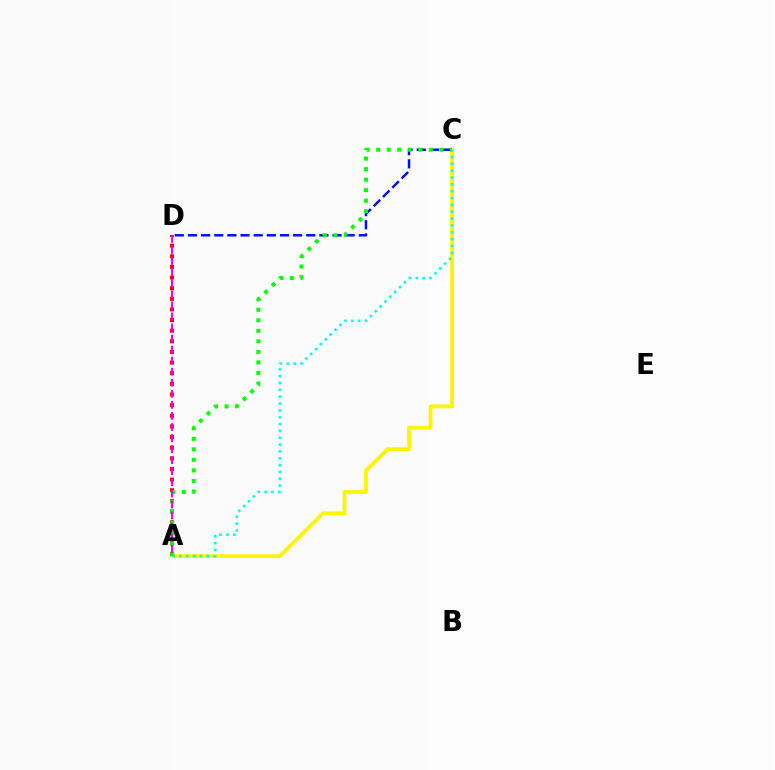{('C', 'D'): [{'color': '#0010ff', 'line_style': 'dashed', 'thickness': 1.79}], ('A', 'C'): [{'color': '#fcf500', 'line_style': 'solid', 'thickness': 2.71}, {'color': '#08ff00', 'line_style': 'dotted', 'thickness': 2.86}, {'color': '#00fff6', 'line_style': 'dotted', 'thickness': 1.86}], ('A', 'D'): [{'color': '#ff0000', 'line_style': 'dotted', 'thickness': 2.89}, {'color': '#ee00ff', 'line_style': 'dashed', 'thickness': 1.5}]}